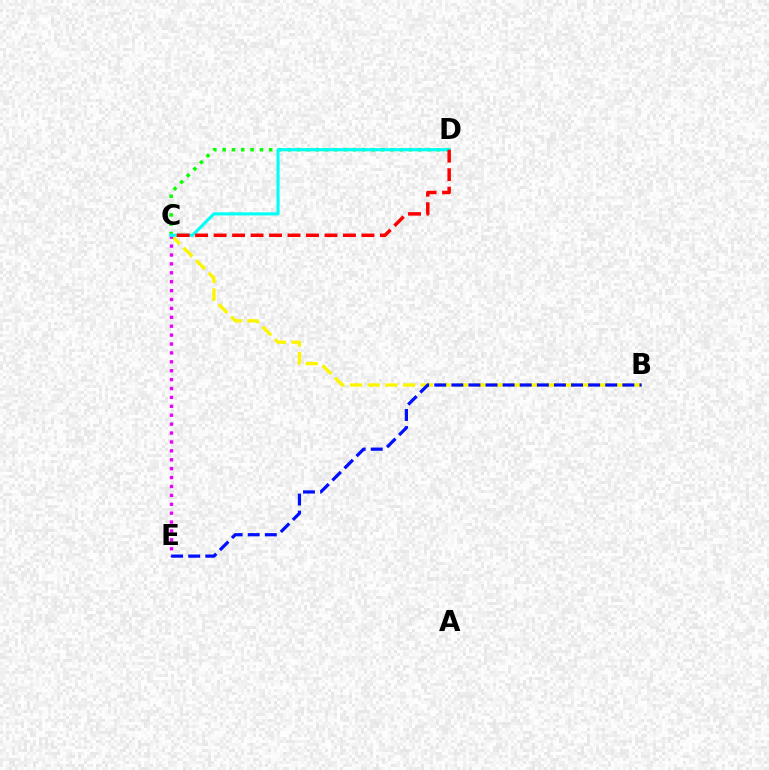{('B', 'C'): [{'color': '#fcf500', 'line_style': 'dashed', 'thickness': 2.41}], ('C', 'E'): [{'color': '#ee00ff', 'line_style': 'dotted', 'thickness': 2.42}], ('B', 'E'): [{'color': '#0010ff', 'line_style': 'dashed', 'thickness': 2.32}], ('C', 'D'): [{'color': '#08ff00', 'line_style': 'dotted', 'thickness': 2.53}, {'color': '#00fff6', 'line_style': 'solid', 'thickness': 2.24}, {'color': '#ff0000', 'line_style': 'dashed', 'thickness': 2.51}]}